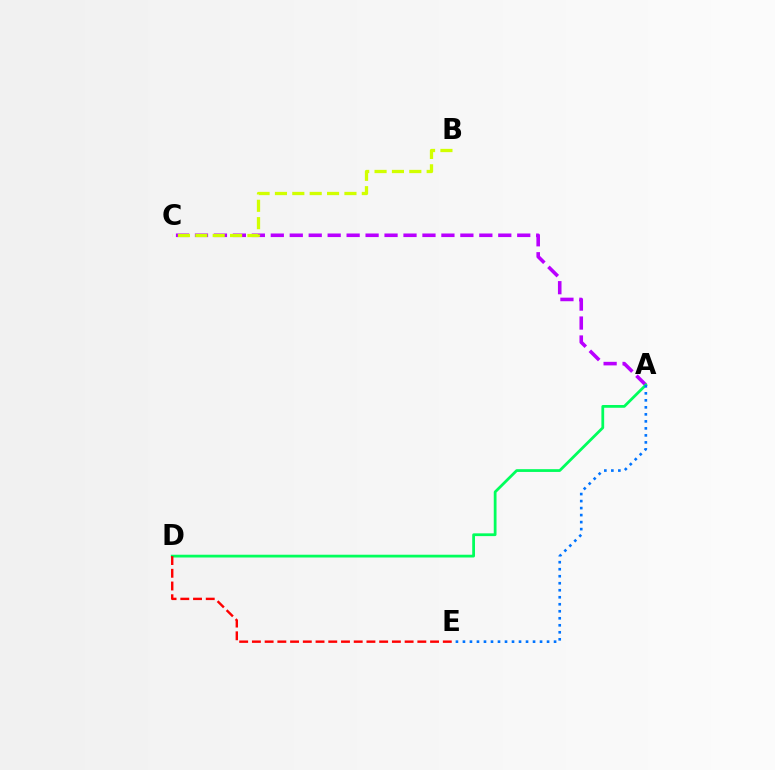{('A', 'C'): [{'color': '#b900ff', 'line_style': 'dashed', 'thickness': 2.58}], ('B', 'C'): [{'color': '#d1ff00', 'line_style': 'dashed', 'thickness': 2.36}], ('A', 'D'): [{'color': '#00ff5c', 'line_style': 'solid', 'thickness': 1.99}], ('A', 'E'): [{'color': '#0074ff', 'line_style': 'dotted', 'thickness': 1.9}], ('D', 'E'): [{'color': '#ff0000', 'line_style': 'dashed', 'thickness': 1.73}]}